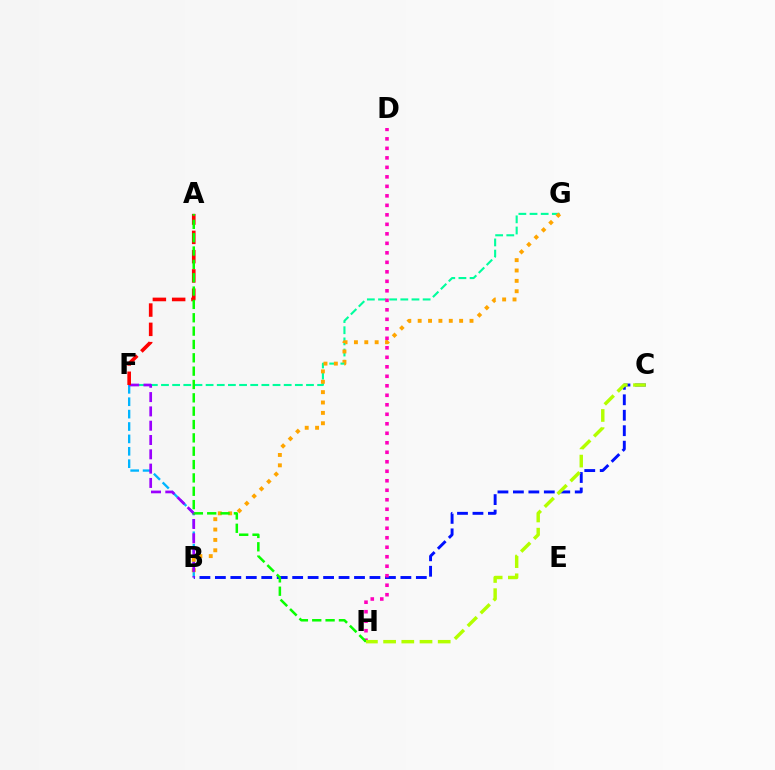{('B', 'F'): [{'color': '#00b5ff', 'line_style': 'dashed', 'thickness': 1.68}, {'color': '#9b00ff', 'line_style': 'dashed', 'thickness': 1.94}], ('F', 'G'): [{'color': '#00ff9d', 'line_style': 'dashed', 'thickness': 1.52}], ('B', 'G'): [{'color': '#ffa500', 'line_style': 'dotted', 'thickness': 2.82}], ('B', 'C'): [{'color': '#0010ff', 'line_style': 'dashed', 'thickness': 2.1}], ('D', 'H'): [{'color': '#ff00bd', 'line_style': 'dotted', 'thickness': 2.58}], ('A', 'F'): [{'color': '#ff0000', 'line_style': 'dashed', 'thickness': 2.62}], ('A', 'H'): [{'color': '#08ff00', 'line_style': 'dashed', 'thickness': 1.81}], ('C', 'H'): [{'color': '#b3ff00', 'line_style': 'dashed', 'thickness': 2.47}]}